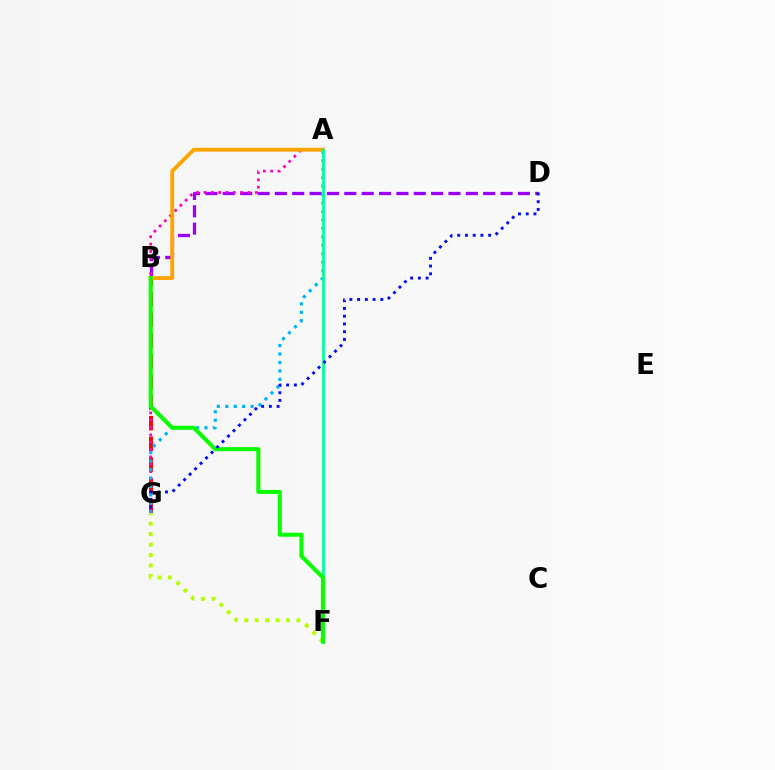{('B', 'G'): [{'color': '#ff0000', 'line_style': 'dashed', 'thickness': 2.81}], ('B', 'D'): [{'color': '#9b00ff', 'line_style': 'dashed', 'thickness': 2.36}], ('A', 'G'): [{'color': '#ff00bd', 'line_style': 'dotted', 'thickness': 1.99}, {'color': '#00b5ff', 'line_style': 'dotted', 'thickness': 2.29}], ('A', 'B'): [{'color': '#ffa500', 'line_style': 'solid', 'thickness': 2.77}], ('F', 'G'): [{'color': '#b3ff00', 'line_style': 'dotted', 'thickness': 2.84}], ('A', 'F'): [{'color': '#00ff9d', 'line_style': 'solid', 'thickness': 2.01}], ('B', 'F'): [{'color': '#08ff00', 'line_style': 'solid', 'thickness': 2.9}], ('D', 'G'): [{'color': '#0010ff', 'line_style': 'dotted', 'thickness': 2.1}]}